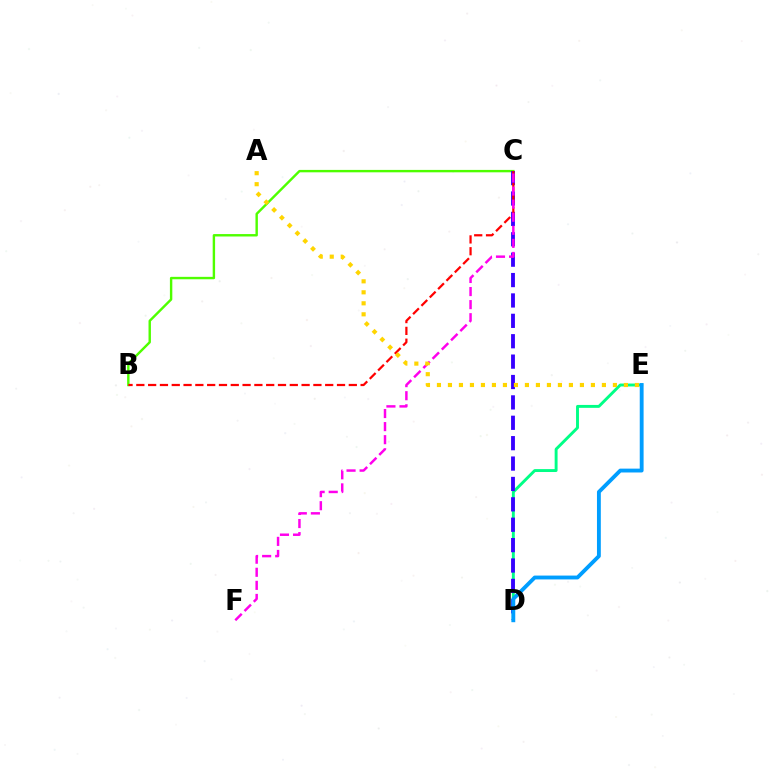{('D', 'E'): [{'color': '#00ff86', 'line_style': 'solid', 'thickness': 2.1}, {'color': '#009eff', 'line_style': 'solid', 'thickness': 2.77}], ('B', 'C'): [{'color': '#4fff00', 'line_style': 'solid', 'thickness': 1.74}, {'color': '#ff0000', 'line_style': 'dashed', 'thickness': 1.6}], ('C', 'D'): [{'color': '#3700ff', 'line_style': 'dashed', 'thickness': 2.77}], ('C', 'F'): [{'color': '#ff00ed', 'line_style': 'dashed', 'thickness': 1.78}], ('A', 'E'): [{'color': '#ffd500', 'line_style': 'dotted', 'thickness': 2.99}]}